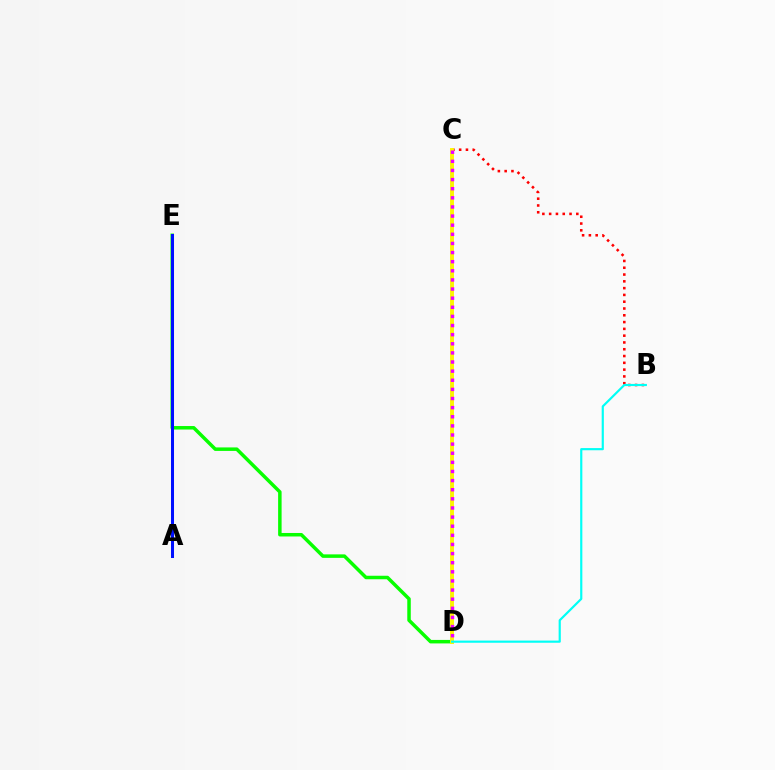{('D', 'E'): [{'color': '#08ff00', 'line_style': 'solid', 'thickness': 2.51}], ('B', 'C'): [{'color': '#ff0000', 'line_style': 'dotted', 'thickness': 1.85}], ('C', 'D'): [{'color': '#fcf500', 'line_style': 'solid', 'thickness': 2.81}, {'color': '#ee00ff', 'line_style': 'dotted', 'thickness': 2.48}], ('B', 'D'): [{'color': '#00fff6', 'line_style': 'solid', 'thickness': 1.56}], ('A', 'E'): [{'color': '#0010ff', 'line_style': 'solid', 'thickness': 2.18}]}